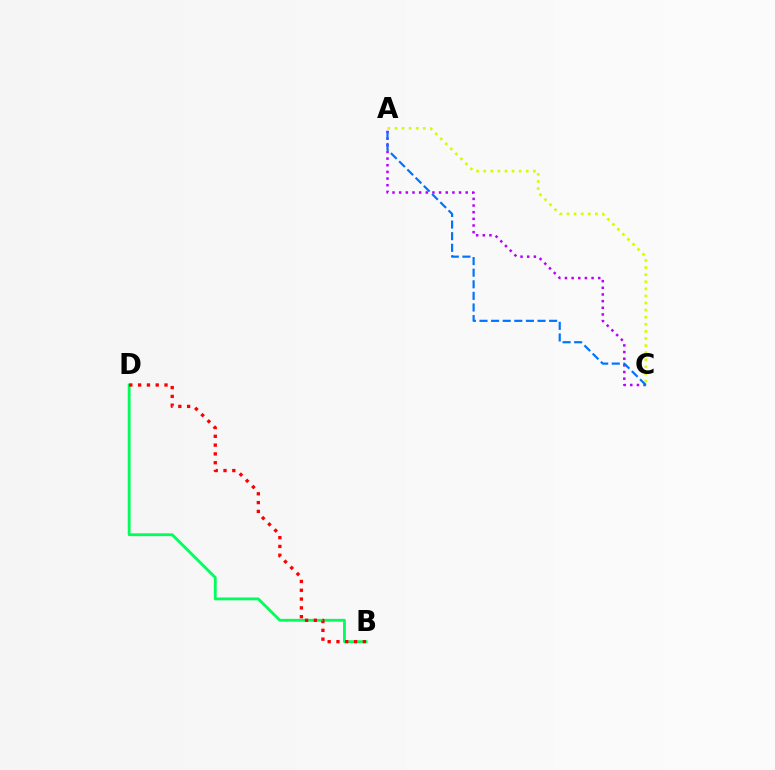{('A', 'C'): [{'color': '#d1ff00', 'line_style': 'dotted', 'thickness': 1.93}, {'color': '#b900ff', 'line_style': 'dotted', 'thickness': 1.81}, {'color': '#0074ff', 'line_style': 'dashed', 'thickness': 1.58}], ('B', 'D'): [{'color': '#00ff5c', 'line_style': 'solid', 'thickness': 2.03}, {'color': '#ff0000', 'line_style': 'dotted', 'thickness': 2.39}]}